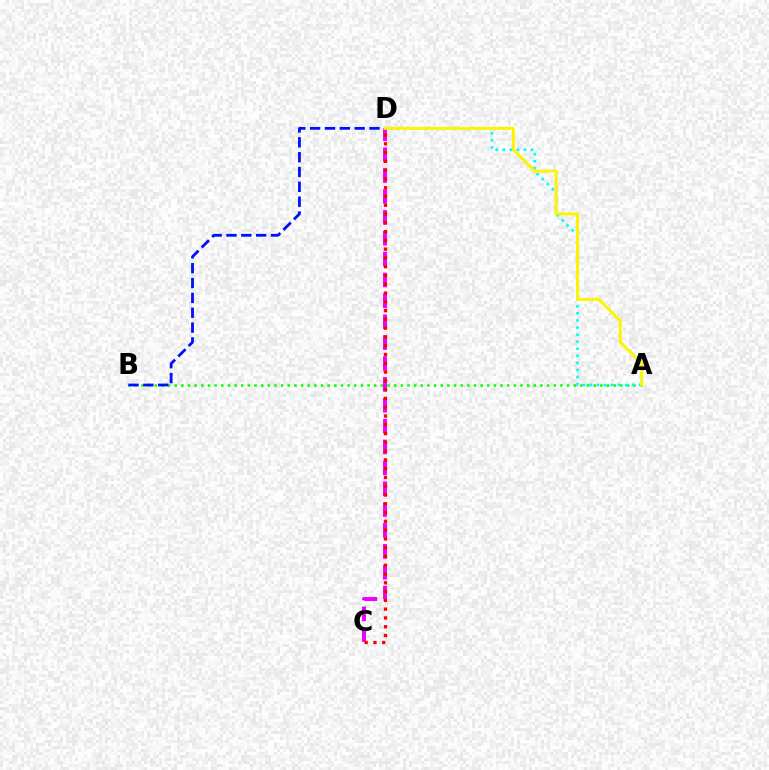{('A', 'B'): [{'color': '#08ff00', 'line_style': 'dotted', 'thickness': 1.81}], ('A', 'D'): [{'color': '#00fff6', 'line_style': 'dotted', 'thickness': 1.92}, {'color': '#fcf500', 'line_style': 'solid', 'thickness': 2.12}], ('B', 'D'): [{'color': '#0010ff', 'line_style': 'dashed', 'thickness': 2.02}], ('C', 'D'): [{'color': '#ee00ff', 'line_style': 'dashed', 'thickness': 2.84}, {'color': '#ff0000', 'line_style': 'dotted', 'thickness': 2.39}]}